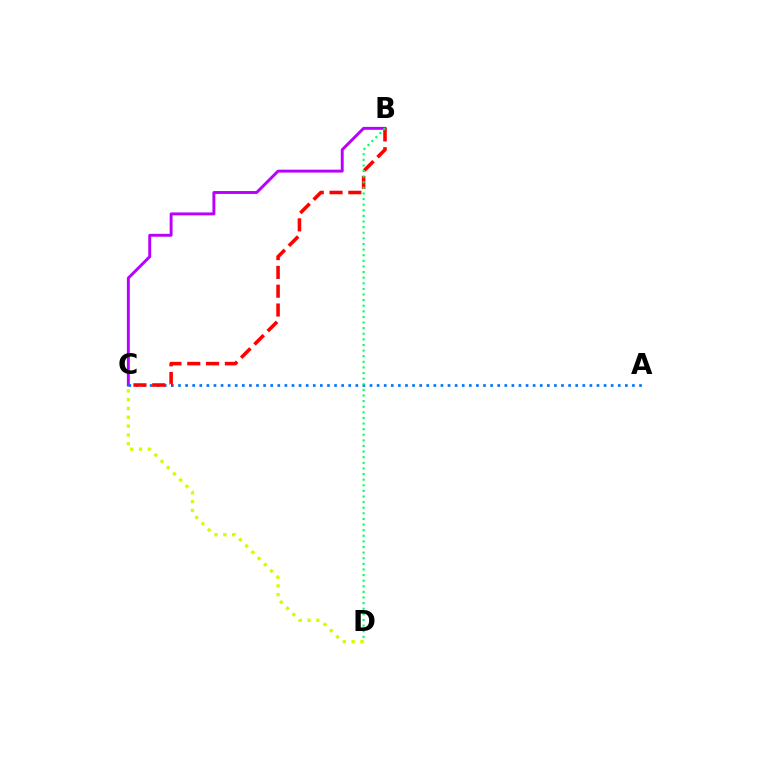{('B', 'C'): [{'color': '#b900ff', 'line_style': 'solid', 'thickness': 2.1}, {'color': '#ff0000', 'line_style': 'dashed', 'thickness': 2.55}], ('A', 'C'): [{'color': '#0074ff', 'line_style': 'dotted', 'thickness': 1.93}], ('B', 'D'): [{'color': '#00ff5c', 'line_style': 'dotted', 'thickness': 1.52}], ('C', 'D'): [{'color': '#d1ff00', 'line_style': 'dotted', 'thickness': 2.4}]}